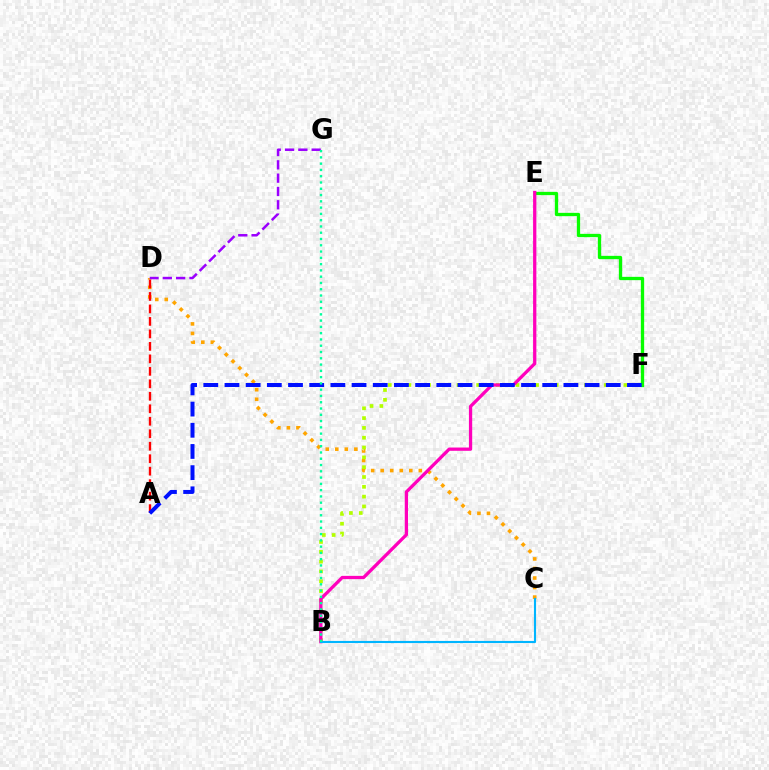{('C', 'D'): [{'color': '#ffa500', 'line_style': 'dotted', 'thickness': 2.59}], ('B', 'F'): [{'color': '#b3ff00', 'line_style': 'dotted', 'thickness': 2.67}], ('A', 'D'): [{'color': '#ff0000', 'line_style': 'dashed', 'thickness': 1.7}], ('E', 'F'): [{'color': '#08ff00', 'line_style': 'solid', 'thickness': 2.38}], ('B', 'E'): [{'color': '#ff00bd', 'line_style': 'solid', 'thickness': 2.36}], ('A', 'F'): [{'color': '#0010ff', 'line_style': 'dashed', 'thickness': 2.88}], ('D', 'G'): [{'color': '#9b00ff', 'line_style': 'dashed', 'thickness': 1.81}], ('B', 'C'): [{'color': '#00b5ff', 'line_style': 'solid', 'thickness': 1.53}], ('B', 'G'): [{'color': '#00ff9d', 'line_style': 'dotted', 'thickness': 1.71}]}